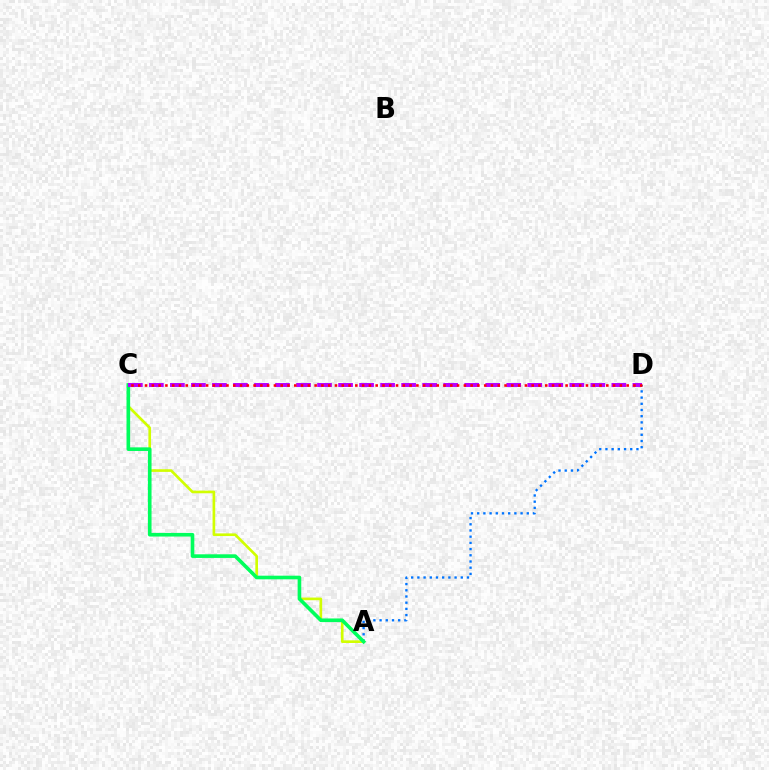{('A', 'D'): [{'color': '#0074ff', 'line_style': 'dotted', 'thickness': 1.68}], ('A', 'C'): [{'color': '#d1ff00', 'line_style': 'solid', 'thickness': 1.91}, {'color': '#00ff5c', 'line_style': 'solid', 'thickness': 2.61}], ('C', 'D'): [{'color': '#b900ff', 'line_style': 'dashed', 'thickness': 2.86}, {'color': '#ff0000', 'line_style': 'dotted', 'thickness': 1.84}]}